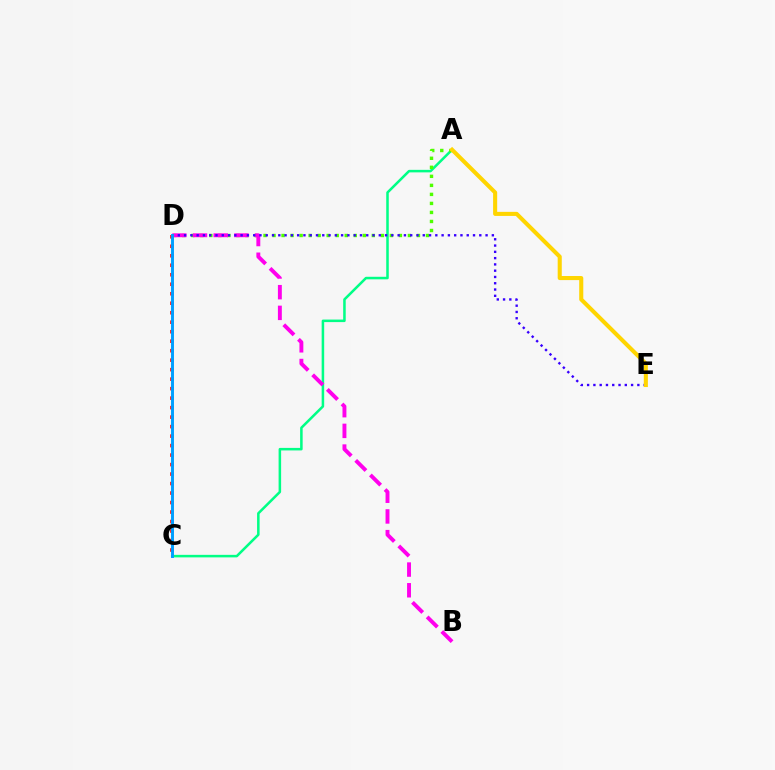{('A', 'C'): [{'color': '#00ff86', 'line_style': 'solid', 'thickness': 1.82}], ('A', 'D'): [{'color': '#4fff00', 'line_style': 'dotted', 'thickness': 2.45}], ('C', 'D'): [{'color': '#ff0000', 'line_style': 'dotted', 'thickness': 2.58}, {'color': '#009eff', 'line_style': 'solid', 'thickness': 2.11}], ('B', 'D'): [{'color': '#ff00ed', 'line_style': 'dashed', 'thickness': 2.81}], ('D', 'E'): [{'color': '#3700ff', 'line_style': 'dotted', 'thickness': 1.71}], ('A', 'E'): [{'color': '#ffd500', 'line_style': 'solid', 'thickness': 2.94}]}